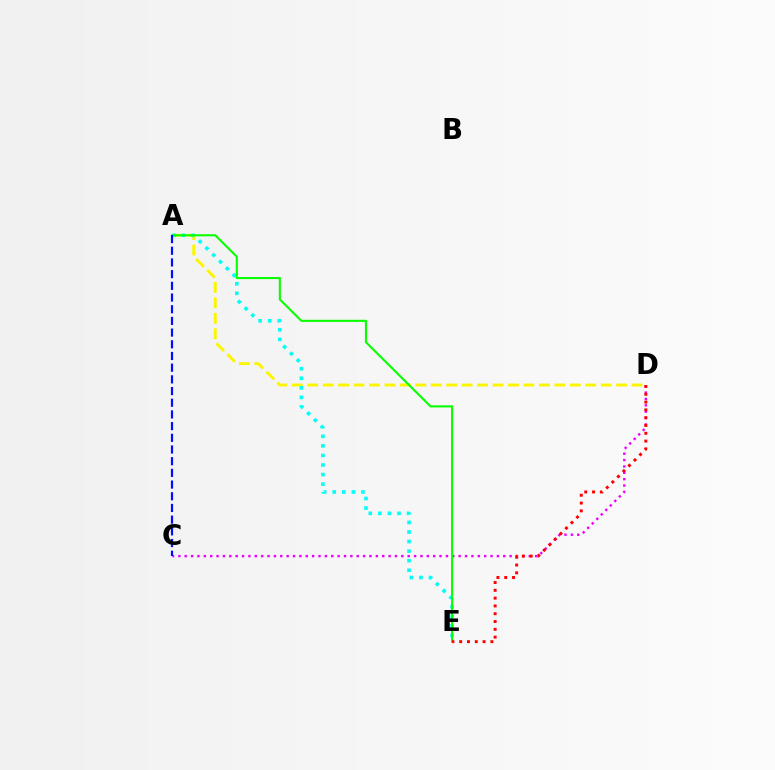{('A', 'D'): [{'color': '#fcf500', 'line_style': 'dashed', 'thickness': 2.1}], ('C', 'D'): [{'color': '#ee00ff', 'line_style': 'dotted', 'thickness': 1.73}], ('A', 'E'): [{'color': '#00fff6', 'line_style': 'dotted', 'thickness': 2.6}, {'color': '#08ff00', 'line_style': 'solid', 'thickness': 1.5}], ('A', 'C'): [{'color': '#0010ff', 'line_style': 'dashed', 'thickness': 1.59}], ('D', 'E'): [{'color': '#ff0000', 'line_style': 'dotted', 'thickness': 2.12}]}